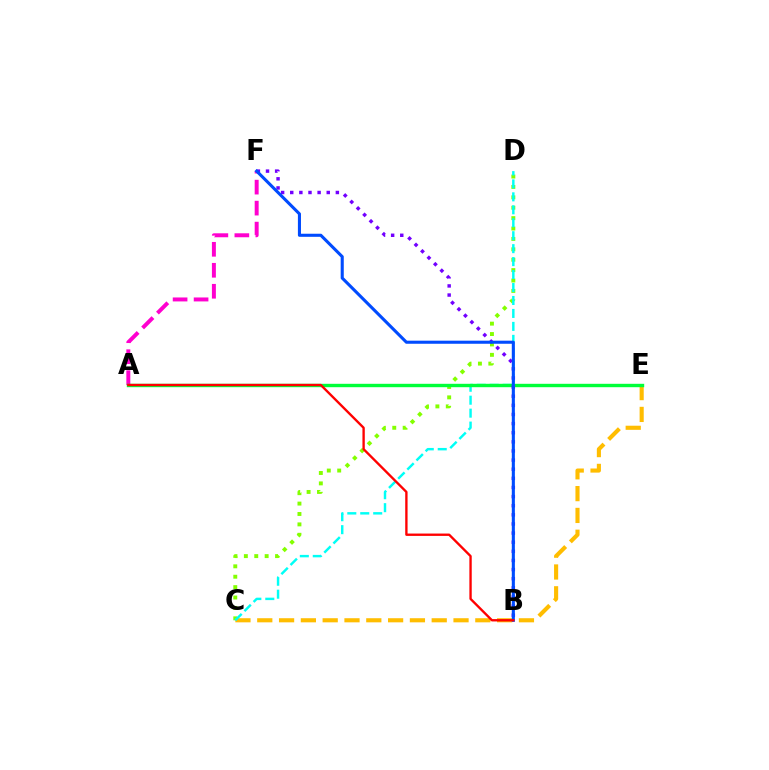{('C', 'D'): [{'color': '#84ff00', 'line_style': 'dotted', 'thickness': 2.83}, {'color': '#00fff6', 'line_style': 'dashed', 'thickness': 1.76}], ('A', 'F'): [{'color': '#ff00cf', 'line_style': 'dashed', 'thickness': 2.85}], ('C', 'E'): [{'color': '#ffbd00', 'line_style': 'dashed', 'thickness': 2.96}], ('A', 'E'): [{'color': '#00ff39', 'line_style': 'solid', 'thickness': 2.45}], ('B', 'F'): [{'color': '#7200ff', 'line_style': 'dotted', 'thickness': 2.48}, {'color': '#004bff', 'line_style': 'solid', 'thickness': 2.22}], ('A', 'B'): [{'color': '#ff0000', 'line_style': 'solid', 'thickness': 1.69}]}